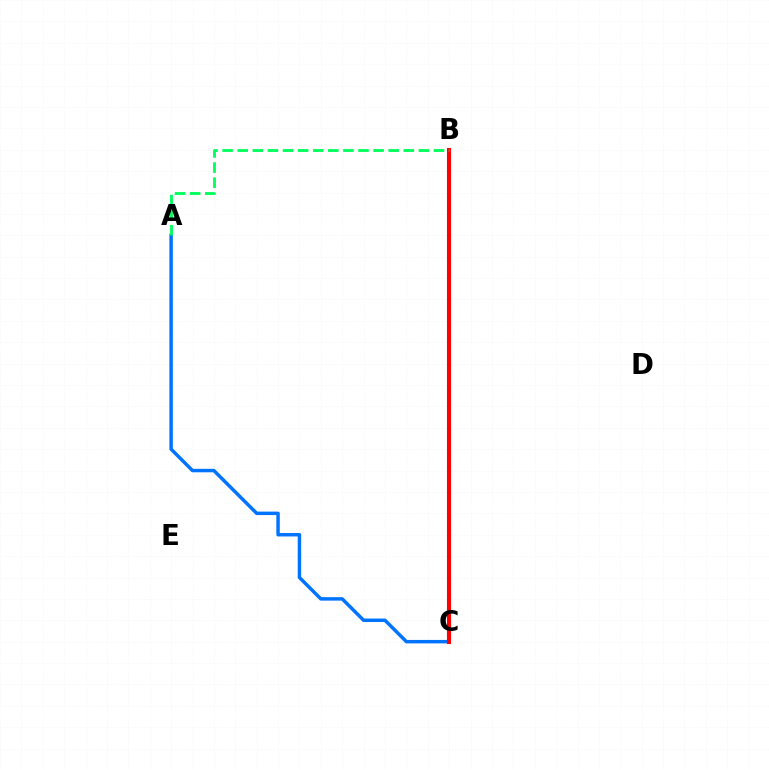{('A', 'C'): [{'color': '#0074ff', 'line_style': 'solid', 'thickness': 2.5}], ('B', 'C'): [{'color': '#d1ff00', 'line_style': 'dashed', 'thickness': 1.97}, {'color': '#b900ff', 'line_style': 'dashed', 'thickness': 1.72}, {'color': '#ff0000', 'line_style': 'solid', 'thickness': 2.94}], ('A', 'B'): [{'color': '#00ff5c', 'line_style': 'dashed', 'thickness': 2.05}]}